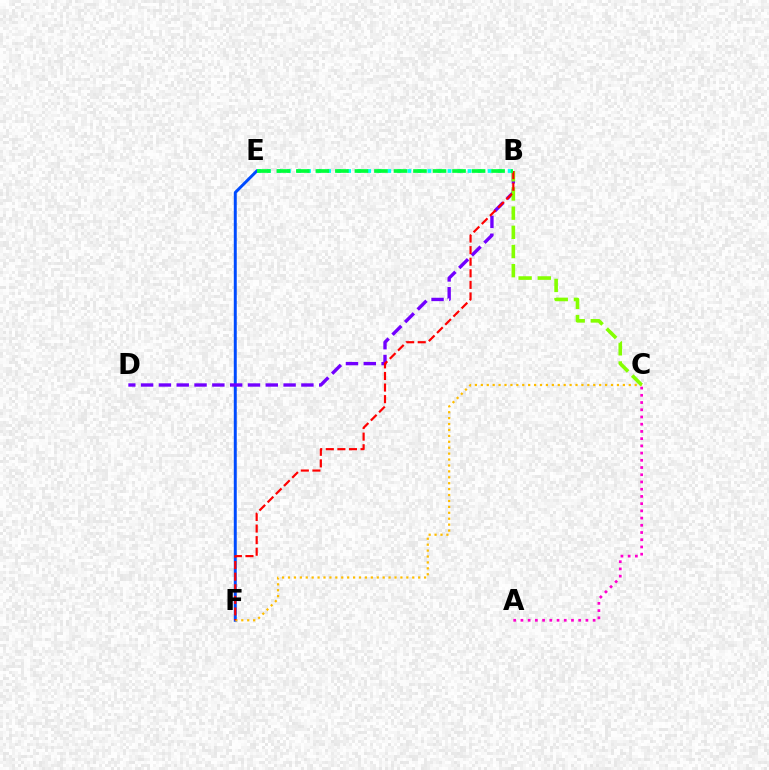{('E', 'F'): [{'color': '#004bff', 'line_style': 'solid', 'thickness': 2.13}], ('C', 'F'): [{'color': '#ffbd00', 'line_style': 'dotted', 'thickness': 1.61}], ('B', 'D'): [{'color': '#7200ff', 'line_style': 'dashed', 'thickness': 2.42}], ('A', 'C'): [{'color': '#ff00cf', 'line_style': 'dotted', 'thickness': 1.96}], ('B', 'C'): [{'color': '#84ff00', 'line_style': 'dashed', 'thickness': 2.6}], ('B', 'E'): [{'color': '#00fff6', 'line_style': 'dotted', 'thickness': 2.72}, {'color': '#00ff39', 'line_style': 'dashed', 'thickness': 2.65}], ('B', 'F'): [{'color': '#ff0000', 'line_style': 'dashed', 'thickness': 1.57}]}